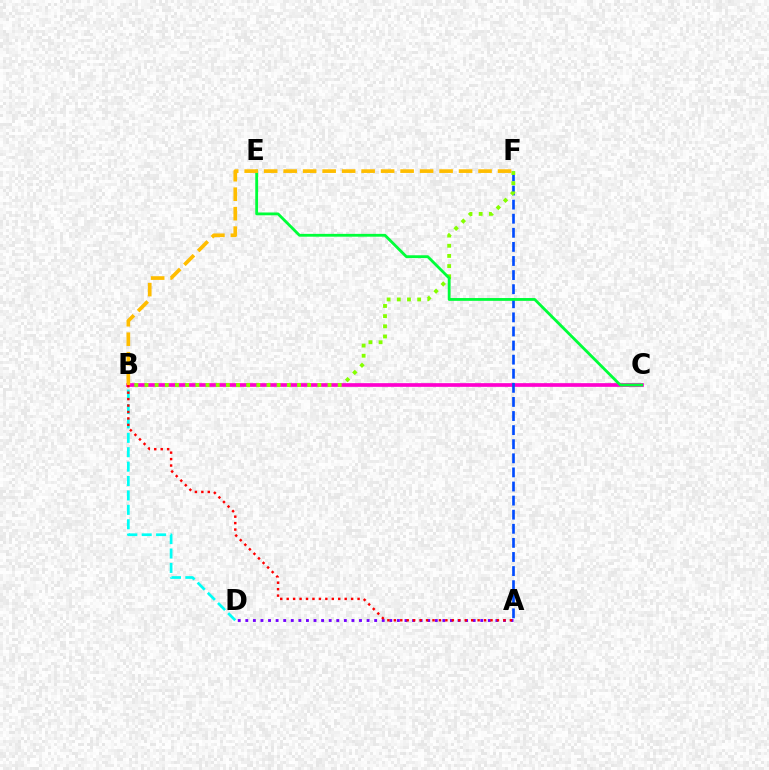{('B', 'C'): [{'color': '#ff00cf', 'line_style': 'solid', 'thickness': 2.66}], ('A', 'D'): [{'color': '#7200ff', 'line_style': 'dotted', 'thickness': 2.06}], ('B', 'D'): [{'color': '#00fff6', 'line_style': 'dashed', 'thickness': 1.96}], ('A', 'F'): [{'color': '#004bff', 'line_style': 'dashed', 'thickness': 1.91}], ('A', 'B'): [{'color': '#ff0000', 'line_style': 'dotted', 'thickness': 1.75}], ('B', 'F'): [{'color': '#84ff00', 'line_style': 'dotted', 'thickness': 2.76}, {'color': '#ffbd00', 'line_style': 'dashed', 'thickness': 2.65}], ('C', 'E'): [{'color': '#00ff39', 'line_style': 'solid', 'thickness': 2.03}]}